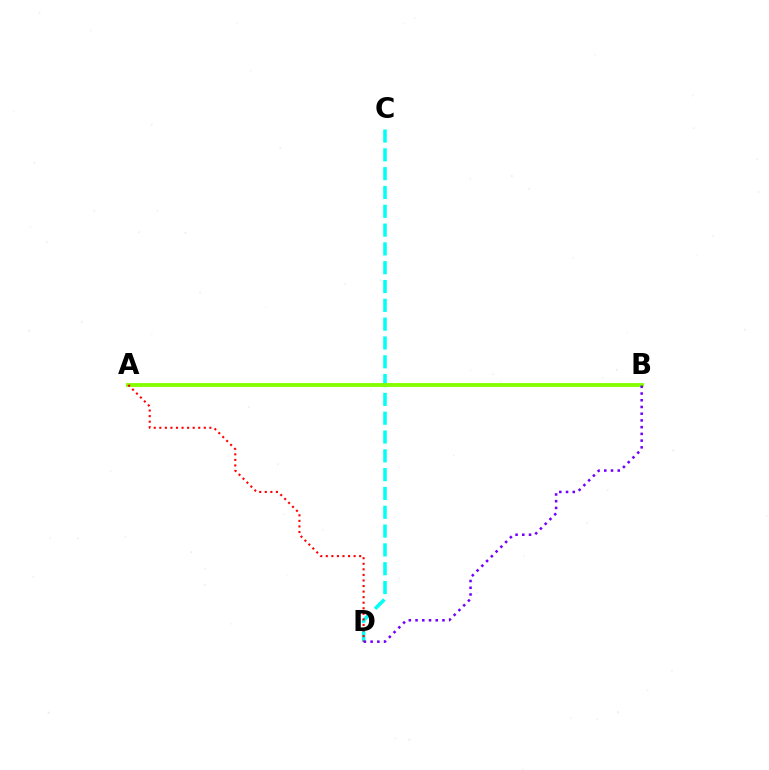{('C', 'D'): [{'color': '#00fff6', 'line_style': 'dashed', 'thickness': 2.56}], ('A', 'B'): [{'color': '#84ff00', 'line_style': 'solid', 'thickness': 2.77}], ('A', 'D'): [{'color': '#ff0000', 'line_style': 'dotted', 'thickness': 1.51}], ('B', 'D'): [{'color': '#7200ff', 'line_style': 'dotted', 'thickness': 1.83}]}